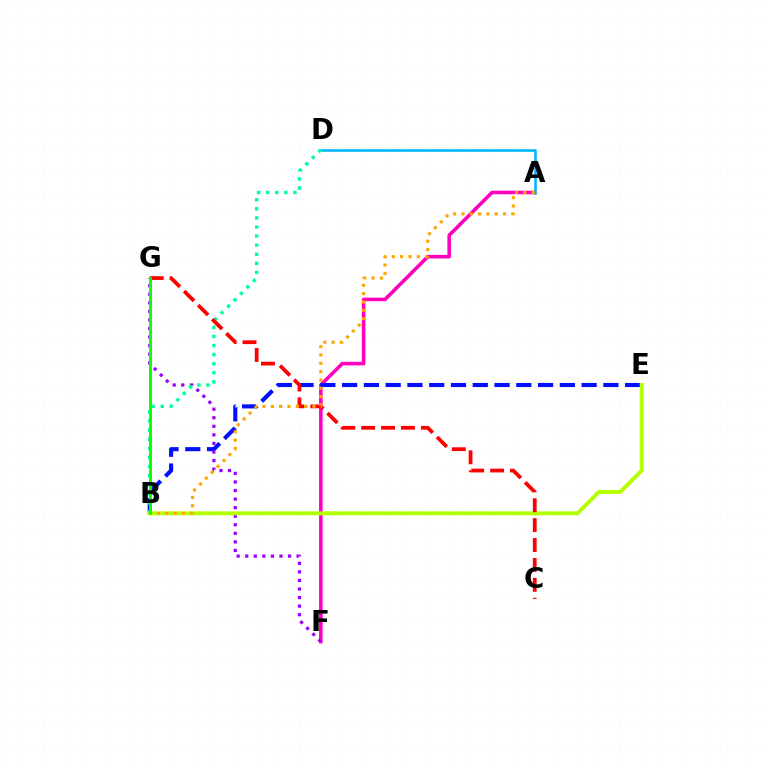{('A', 'F'): [{'color': '#ff00bd', 'line_style': 'solid', 'thickness': 2.57}], ('B', 'E'): [{'color': '#0010ff', 'line_style': 'dashed', 'thickness': 2.96}, {'color': '#b3ff00', 'line_style': 'solid', 'thickness': 2.83}], ('A', 'D'): [{'color': '#00b5ff', 'line_style': 'solid', 'thickness': 1.86}], ('F', 'G'): [{'color': '#9b00ff', 'line_style': 'dotted', 'thickness': 2.33}], ('B', 'D'): [{'color': '#00ff9d', 'line_style': 'dotted', 'thickness': 2.47}], ('C', 'G'): [{'color': '#ff0000', 'line_style': 'dashed', 'thickness': 2.7}], ('A', 'B'): [{'color': '#ffa500', 'line_style': 'dotted', 'thickness': 2.26}], ('B', 'G'): [{'color': '#08ff00', 'line_style': 'solid', 'thickness': 2.08}]}